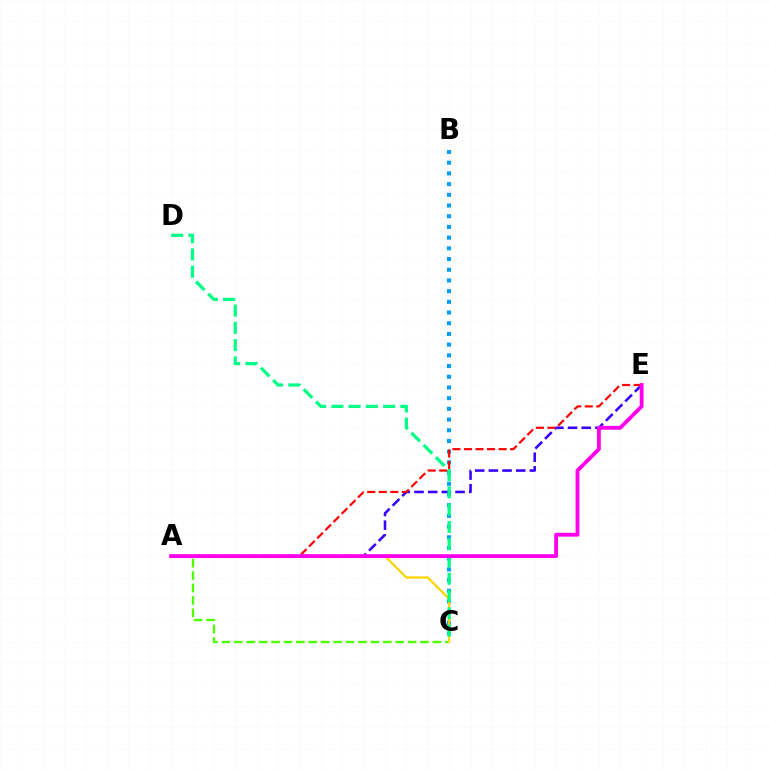{('A', 'E'): [{'color': '#3700ff', 'line_style': 'dashed', 'thickness': 1.86}, {'color': '#ff0000', 'line_style': 'dashed', 'thickness': 1.57}, {'color': '#ff00ed', 'line_style': 'solid', 'thickness': 2.77}], ('B', 'C'): [{'color': '#009eff', 'line_style': 'dotted', 'thickness': 2.91}], ('A', 'C'): [{'color': '#4fff00', 'line_style': 'dashed', 'thickness': 1.69}, {'color': '#ffd500', 'line_style': 'solid', 'thickness': 1.62}], ('C', 'D'): [{'color': '#00ff86', 'line_style': 'dashed', 'thickness': 2.35}]}